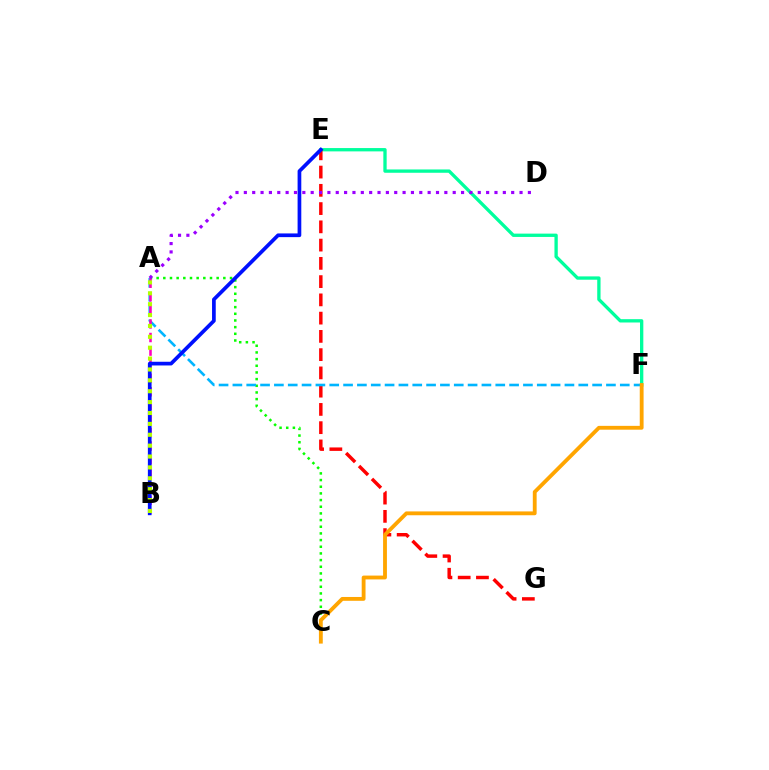{('A', 'C'): [{'color': '#08ff00', 'line_style': 'dotted', 'thickness': 1.81}], ('E', 'F'): [{'color': '#00ff9d', 'line_style': 'solid', 'thickness': 2.39}], ('E', 'G'): [{'color': '#ff0000', 'line_style': 'dashed', 'thickness': 2.48}], ('A', 'F'): [{'color': '#00b5ff', 'line_style': 'dashed', 'thickness': 1.88}], ('A', 'B'): [{'color': '#ff00bd', 'line_style': 'dashed', 'thickness': 1.84}, {'color': '#b3ff00', 'line_style': 'dotted', 'thickness': 2.96}], ('B', 'E'): [{'color': '#0010ff', 'line_style': 'solid', 'thickness': 2.66}], ('C', 'F'): [{'color': '#ffa500', 'line_style': 'solid', 'thickness': 2.76}], ('A', 'D'): [{'color': '#9b00ff', 'line_style': 'dotted', 'thickness': 2.27}]}